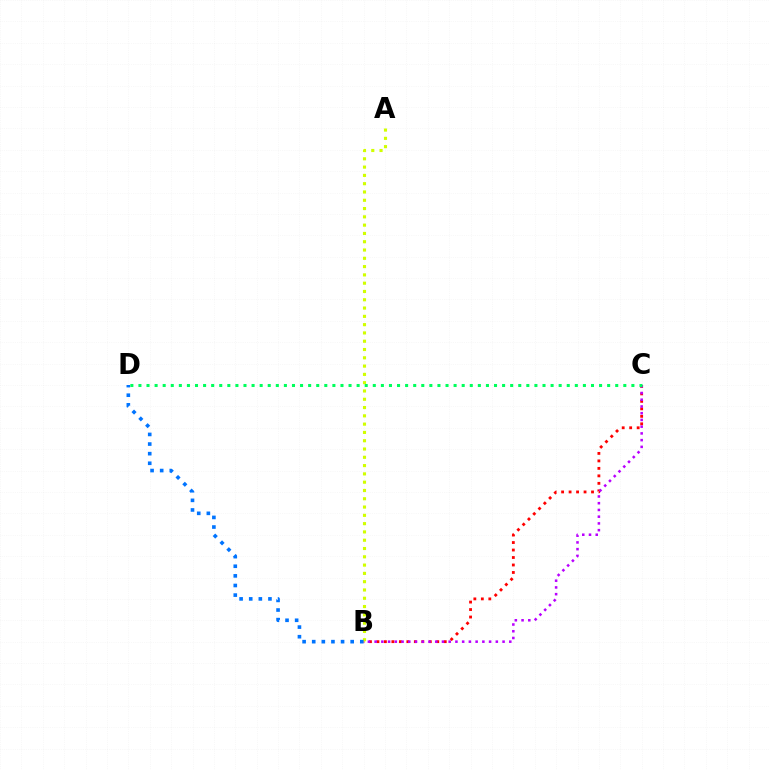{('B', 'C'): [{'color': '#ff0000', 'line_style': 'dotted', 'thickness': 2.03}, {'color': '#b900ff', 'line_style': 'dotted', 'thickness': 1.83}], ('A', 'B'): [{'color': '#d1ff00', 'line_style': 'dotted', 'thickness': 2.25}], ('B', 'D'): [{'color': '#0074ff', 'line_style': 'dotted', 'thickness': 2.61}], ('C', 'D'): [{'color': '#00ff5c', 'line_style': 'dotted', 'thickness': 2.2}]}